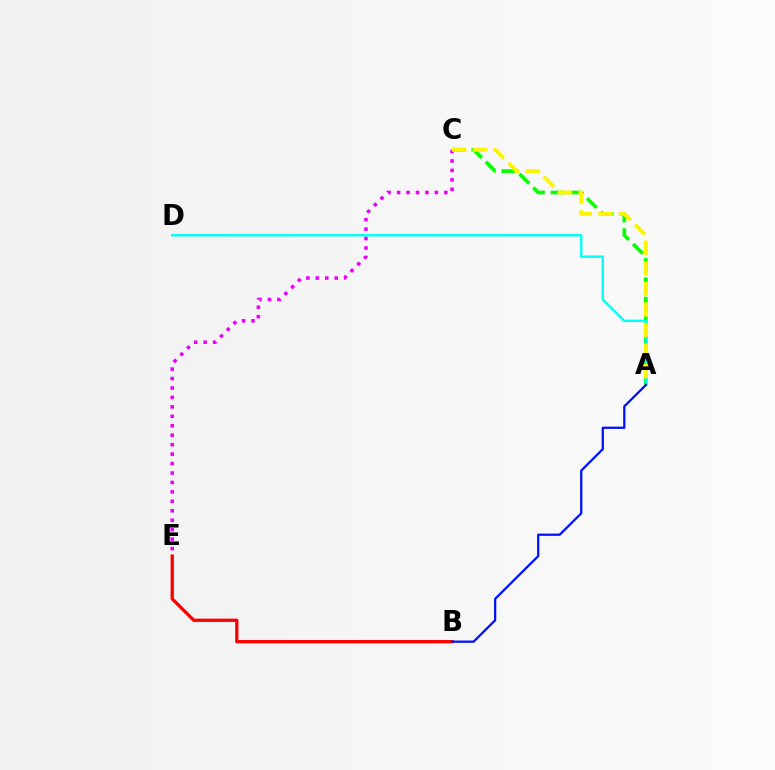{('C', 'E'): [{'color': '#ee00ff', 'line_style': 'dotted', 'thickness': 2.57}], ('A', 'C'): [{'color': '#08ff00', 'line_style': 'dashed', 'thickness': 2.63}, {'color': '#fcf500', 'line_style': 'dashed', 'thickness': 2.79}], ('A', 'D'): [{'color': '#00fff6', 'line_style': 'solid', 'thickness': 1.73}], ('B', 'E'): [{'color': '#ff0000', 'line_style': 'solid', 'thickness': 2.37}], ('A', 'B'): [{'color': '#0010ff', 'line_style': 'solid', 'thickness': 1.62}]}